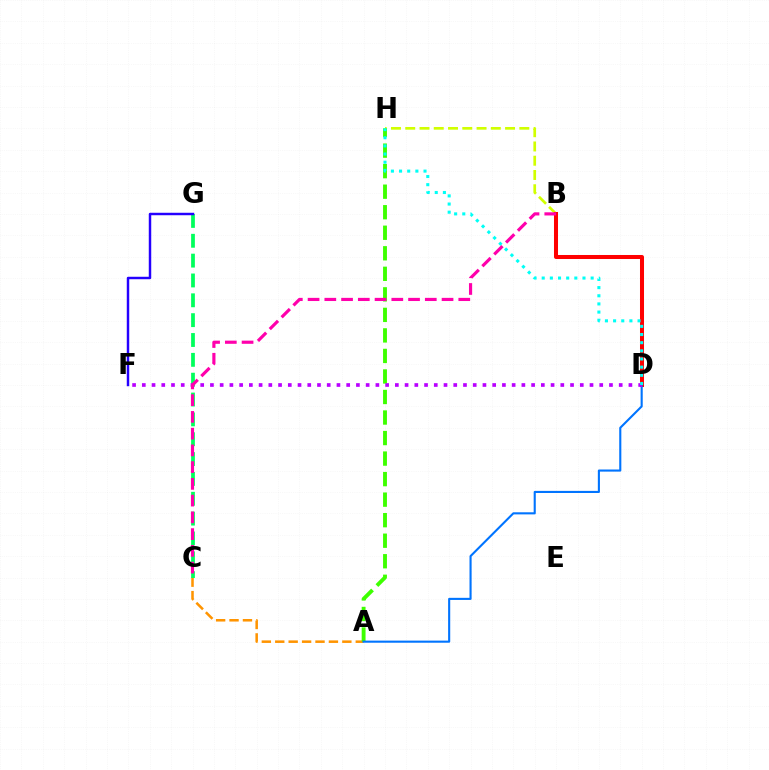{('B', 'H'): [{'color': '#d1ff00', 'line_style': 'dashed', 'thickness': 1.94}], ('A', 'C'): [{'color': '#ff9400', 'line_style': 'dashed', 'thickness': 1.82}], ('A', 'H'): [{'color': '#3dff00', 'line_style': 'dashed', 'thickness': 2.79}], ('C', 'G'): [{'color': '#00ff5c', 'line_style': 'dashed', 'thickness': 2.7}], ('B', 'D'): [{'color': '#ff0000', 'line_style': 'solid', 'thickness': 2.9}], ('A', 'D'): [{'color': '#0074ff', 'line_style': 'solid', 'thickness': 1.52}], ('D', 'F'): [{'color': '#b900ff', 'line_style': 'dotted', 'thickness': 2.64}], ('D', 'H'): [{'color': '#00fff6', 'line_style': 'dotted', 'thickness': 2.22}], ('F', 'G'): [{'color': '#2500ff', 'line_style': 'solid', 'thickness': 1.77}], ('B', 'C'): [{'color': '#ff00ac', 'line_style': 'dashed', 'thickness': 2.27}]}